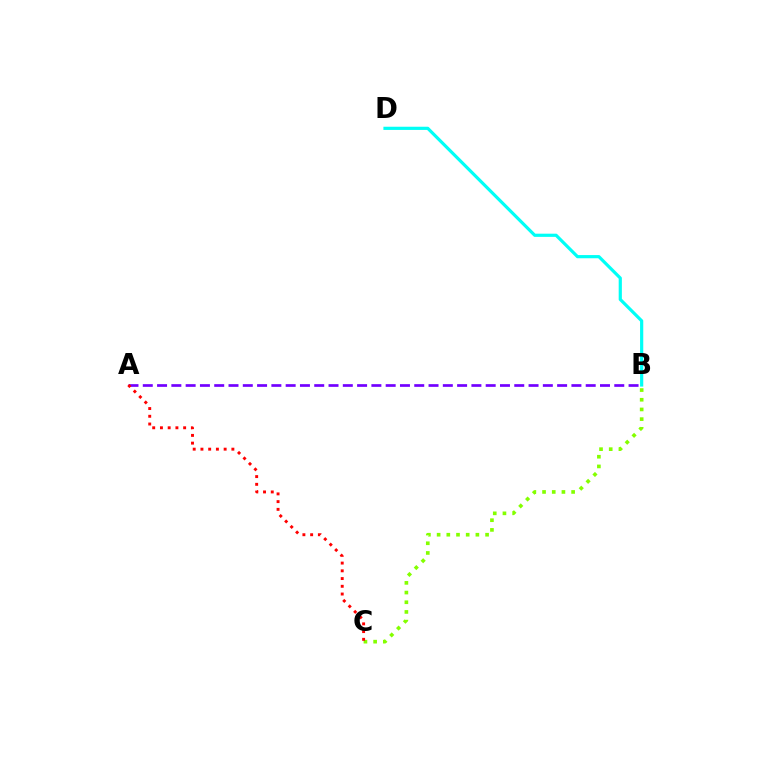{('B', 'D'): [{'color': '#00fff6', 'line_style': 'solid', 'thickness': 2.3}], ('B', 'C'): [{'color': '#84ff00', 'line_style': 'dotted', 'thickness': 2.63}], ('A', 'B'): [{'color': '#7200ff', 'line_style': 'dashed', 'thickness': 1.94}], ('A', 'C'): [{'color': '#ff0000', 'line_style': 'dotted', 'thickness': 2.1}]}